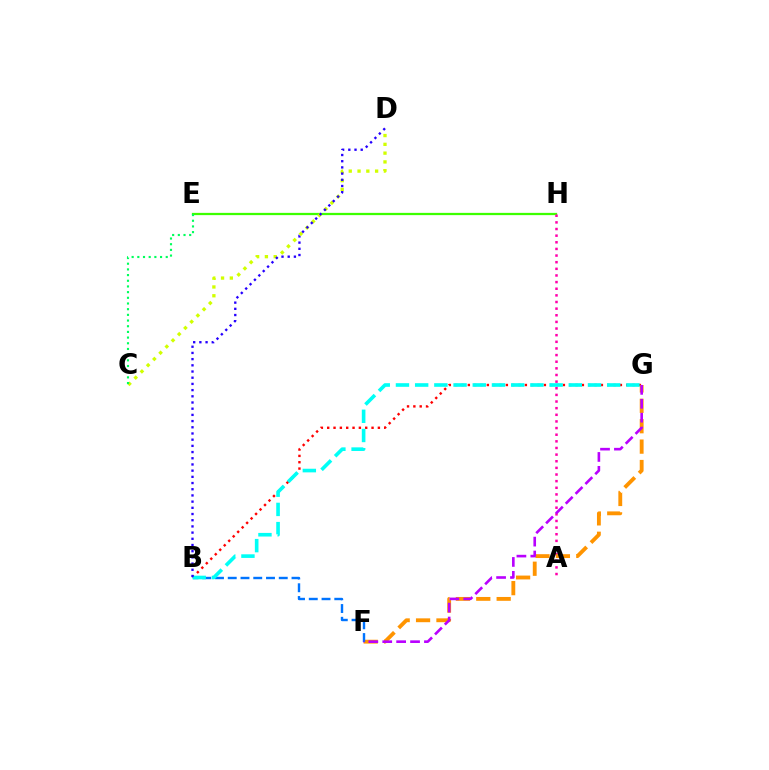{('E', 'H'): [{'color': '#3dff00', 'line_style': 'solid', 'thickness': 1.62}], ('B', 'G'): [{'color': '#ff0000', 'line_style': 'dotted', 'thickness': 1.72}, {'color': '#00fff6', 'line_style': 'dashed', 'thickness': 2.61}], ('A', 'H'): [{'color': '#ff00ac', 'line_style': 'dotted', 'thickness': 1.8}], ('F', 'G'): [{'color': '#ff9400', 'line_style': 'dashed', 'thickness': 2.77}, {'color': '#b900ff', 'line_style': 'dashed', 'thickness': 1.89}], ('C', 'D'): [{'color': '#d1ff00', 'line_style': 'dotted', 'thickness': 2.39}], ('C', 'E'): [{'color': '#00ff5c', 'line_style': 'dotted', 'thickness': 1.54}], ('B', 'F'): [{'color': '#0074ff', 'line_style': 'dashed', 'thickness': 1.73}], ('B', 'D'): [{'color': '#2500ff', 'line_style': 'dotted', 'thickness': 1.68}]}